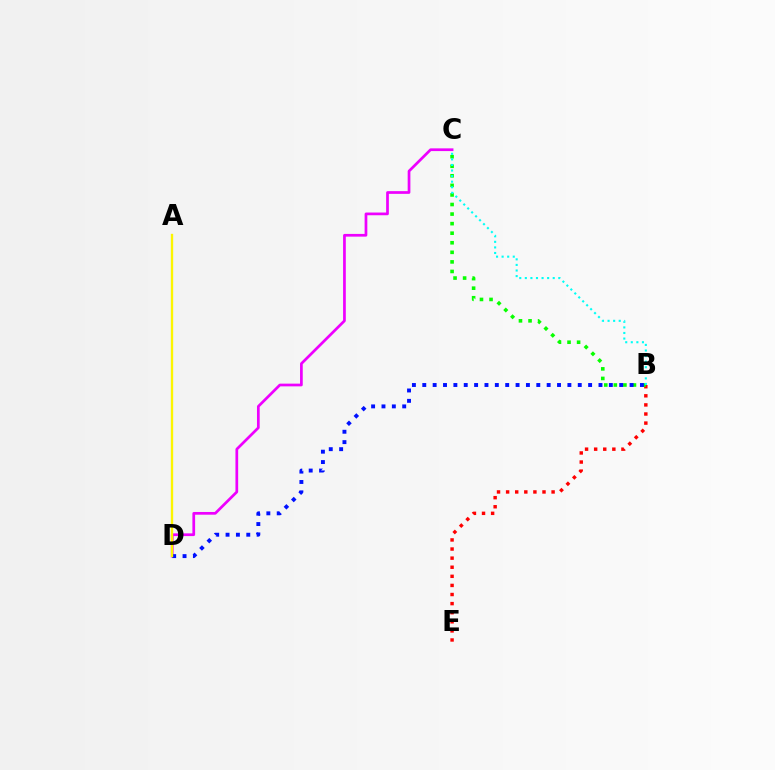{('B', 'E'): [{'color': '#ff0000', 'line_style': 'dotted', 'thickness': 2.47}], ('C', 'D'): [{'color': '#ee00ff', 'line_style': 'solid', 'thickness': 1.96}], ('B', 'C'): [{'color': '#08ff00', 'line_style': 'dotted', 'thickness': 2.6}, {'color': '#00fff6', 'line_style': 'dotted', 'thickness': 1.52}], ('B', 'D'): [{'color': '#0010ff', 'line_style': 'dotted', 'thickness': 2.82}], ('A', 'D'): [{'color': '#fcf500', 'line_style': 'solid', 'thickness': 1.69}]}